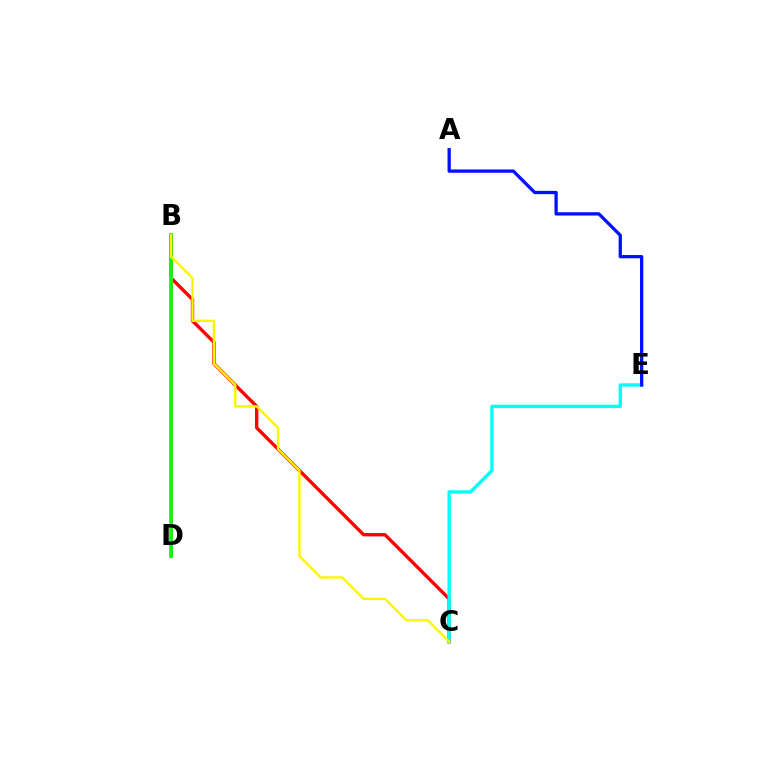{('B', 'C'): [{'color': '#ff0000', 'line_style': 'solid', 'thickness': 2.42}, {'color': '#fcf500', 'line_style': 'solid', 'thickness': 1.71}], ('B', 'D'): [{'color': '#ee00ff', 'line_style': 'solid', 'thickness': 1.83}, {'color': '#08ff00', 'line_style': 'solid', 'thickness': 2.64}], ('C', 'E'): [{'color': '#00fff6', 'line_style': 'solid', 'thickness': 2.42}], ('A', 'E'): [{'color': '#0010ff', 'line_style': 'solid', 'thickness': 2.36}]}